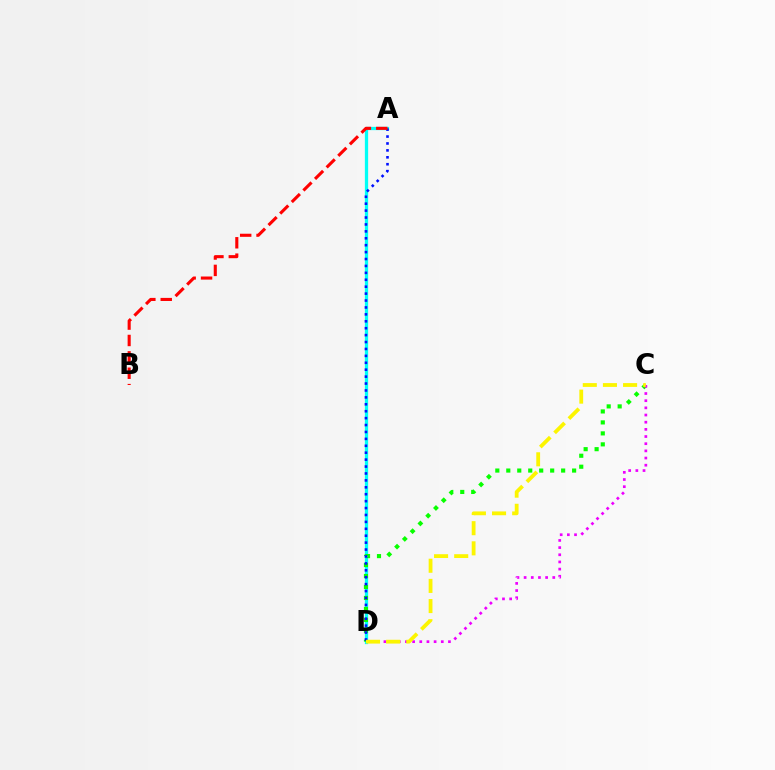{('A', 'D'): [{'color': '#00fff6', 'line_style': 'solid', 'thickness': 2.36}, {'color': '#0010ff', 'line_style': 'dotted', 'thickness': 1.88}], ('C', 'D'): [{'color': '#08ff00', 'line_style': 'dotted', 'thickness': 2.98}, {'color': '#ee00ff', 'line_style': 'dotted', 'thickness': 1.95}, {'color': '#fcf500', 'line_style': 'dashed', 'thickness': 2.74}], ('A', 'B'): [{'color': '#ff0000', 'line_style': 'dashed', 'thickness': 2.23}]}